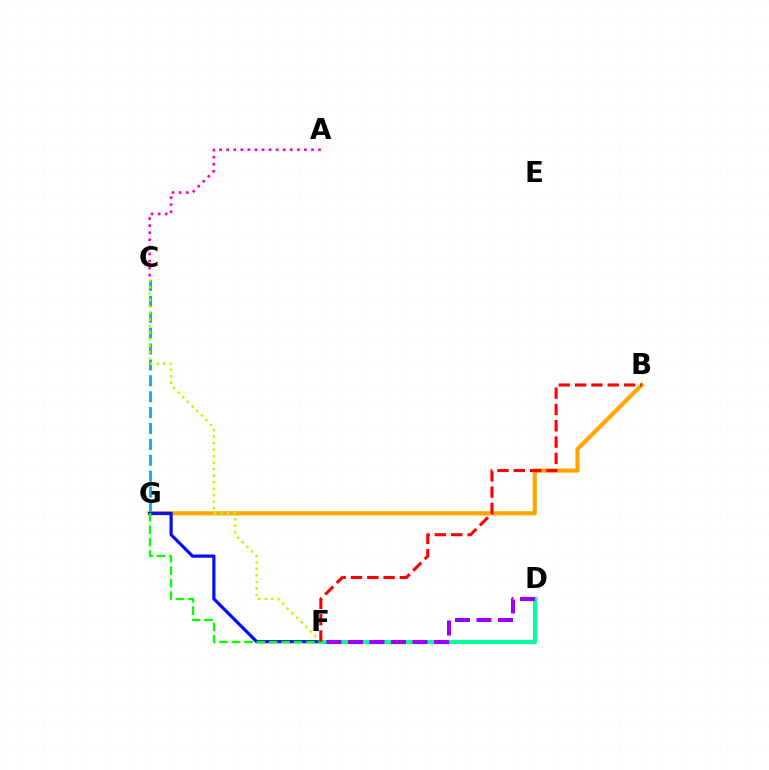{('C', 'G'): [{'color': '#00b5ff', 'line_style': 'dashed', 'thickness': 2.16}], ('B', 'G'): [{'color': '#ffa500', 'line_style': 'solid', 'thickness': 2.99}], ('F', 'G'): [{'color': '#0010ff', 'line_style': 'solid', 'thickness': 2.31}, {'color': '#08ff00', 'line_style': 'dashed', 'thickness': 1.68}], ('C', 'F'): [{'color': '#b3ff00', 'line_style': 'dotted', 'thickness': 1.77}], ('D', 'F'): [{'color': '#00ff9d', 'line_style': 'solid', 'thickness': 2.97}, {'color': '#9b00ff', 'line_style': 'dashed', 'thickness': 2.92}], ('A', 'C'): [{'color': '#ff00bd', 'line_style': 'dotted', 'thickness': 1.92}], ('B', 'F'): [{'color': '#ff0000', 'line_style': 'dashed', 'thickness': 2.22}]}